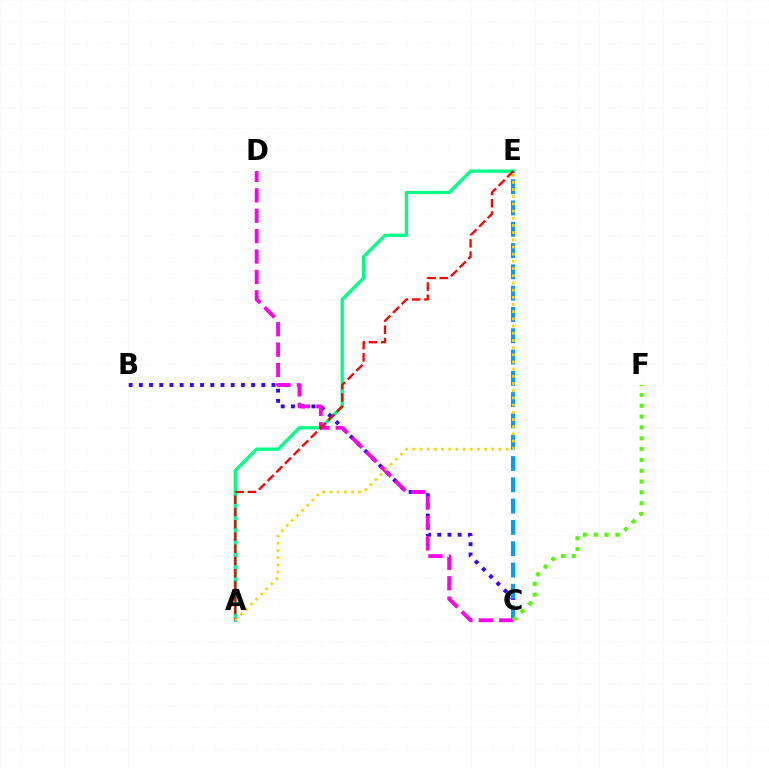{('A', 'E'): [{'color': '#00ff86', 'line_style': 'solid', 'thickness': 2.37}, {'color': '#ff0000', 'line_style': 'dashed', 'thickness': 1.66}, {'color': '#ffd500', 'line_style': 'dotted', 'thickness': 1.95}], ('B', 'C'): [{'color': '#3700ff', 'line_style': 'dotted', 'thickness': 2.77}], ('C', 'E'): [{'color': '#009eff', 'line_style': 'dashed', 'thickness': 2.89}], ('C', 'D'): [{'color': '#ff00ed', 'line_style': 'dashed', 'thickness': 2.77}], ('C', 'F'): [{'color': '#4fff00', 'line_style': 'dotted', 'thickness': 2.94}]}